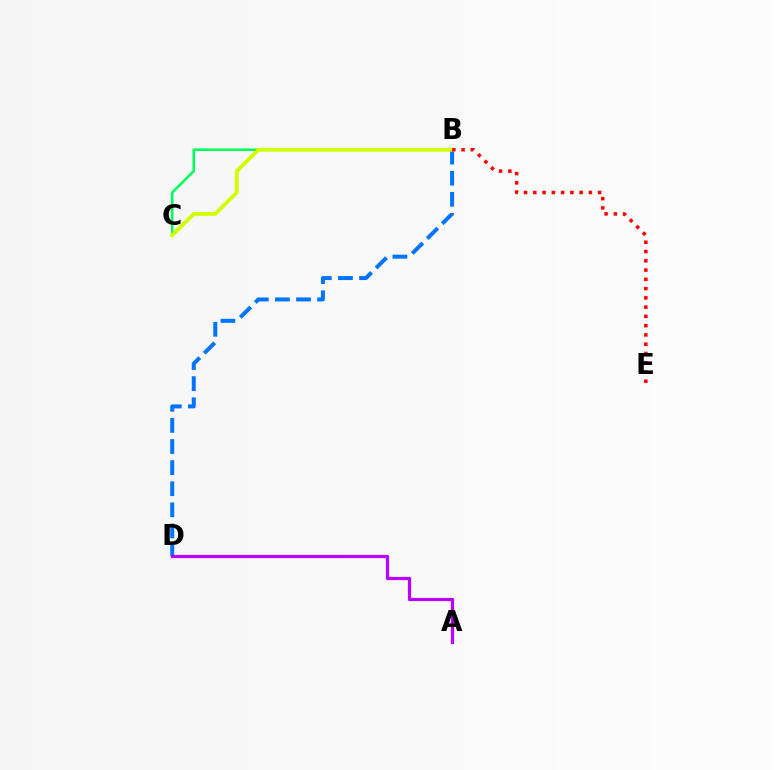{('B', 'C'): [{'color': '#00ff5c', 'line_style': 'solid', 'thickness': 1.86}, {'color': '#d1ff00', 'line_style': 'solid', 'thickness': 2.77}], ('B', 'D'): [{'color': '#0074ff', 'line_style': 'dashed', 'thickness': 2.87}], ('B', 'E'): [{'color': '#ff0000', 'line_style': 'dotted', 'thickness': 2.52}], ('A', 'D'): [{'color': '#b900ff', 'line_style': 'solid', 'thickness': 2.31}]}